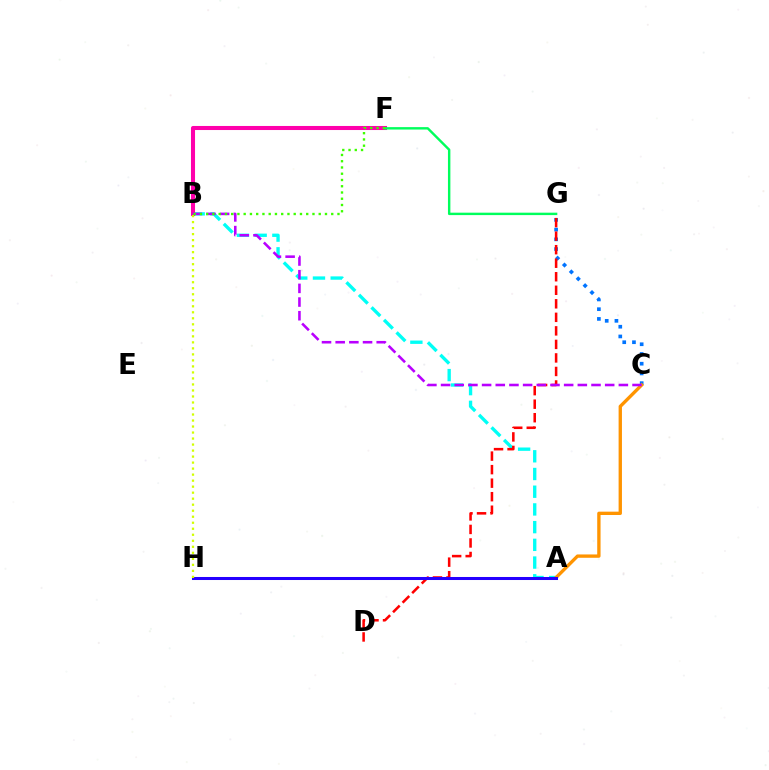{('C', 'G'): [{'color': '#0074ff', 'line_style': 'dotted', 'thickness': 2.64}], ('A', 'B'): [{'color': '#00fff6', 'line_style': 'dashed', 'thickness': 2.41}], ('A', 'C'): [{'color': '#ff9400', 'line_style': 'solid', 'thickness': 2.41}], ('D', 'G'): [{'color': '#ff0000', 'line_style': 'dashed', 'thickness': 1.84}], ('B', 'F'): [{'color': '#ff00ac', 'line_style': 'solid', 'thickness': 2.93}, {'color': '#3dff00', 'line_style': 'dotted', 'thickness': 1.7}], ('F', 'G'): [{'color': '#00ff5c', 'line_style': 'solid', 'thickness': 1.74}], ('B', 'C'): [{'color': '#b900ff', 'line_style': 'dashed', 'thickness': 1.86}], ('A', 'H'): [{'color': '#2500ff', 'line_style': 'solid', 'thickness': 2.18}], ('B', 'H'): [{'color': '#d1ff00', 'line_style': 'dotted', 'thickness': 1.63}]}